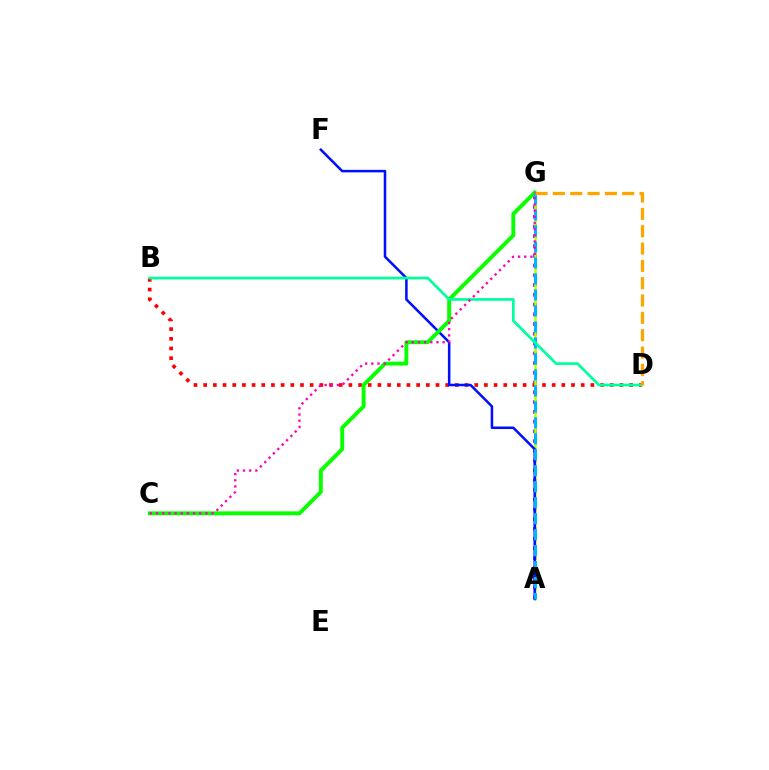{('A', 'G'): [{'color': '#9b00ff', 'line_style': 'dotted', 'thickness': 2.65}, {'color': '#b3ff00', 'line_style': 'solid', 'thickness': 1.81}, {'color': '#00b5ff', 'line_style': 'dashed', 'thickness': 2.17}], ('B', 'D'): [{'color': '#ff0000', 'line_style': 'dotted', 'thickness': 2.63}, {'color': '#00ff9d', 'line_style': 'solid', 'thickness': 1.95}], ('A', 'F'): [{'color': '#0010ff', 'line_style': 'solid', 'thickness': 1.83}], ('C', 'G'): [{'color': '#08ff00', 'line_style': 'solid', 'thickness': 2.82}, {'color': '#ff00bd', 'line_style': 'dotted', 'thickness': 1.68}], ('D', 'G'): [{'color': '#ffa500', 'line_style': 'dashed', 'thickness': 2.35}]}